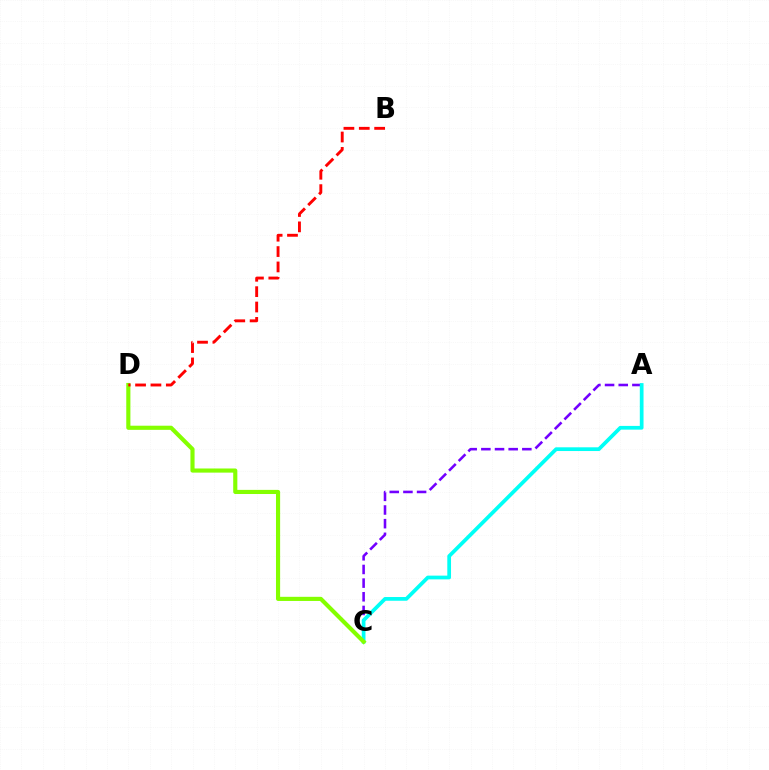{('A', 'C'): [{'color': '#7200ff', 'line_style': 'dashed', 'thickness': 1.86}, {'color': '#00fff6', 'line_style': 'solid', 'thickness': 2.69}], ('C', 'D'): [{'color': '#84ff00', 'line_style': 'solid', 'thickness': 2.98}], ('B', 'D'): [{'color': '#ff0000', 'line_style': 'dashed', 'thickness': 2.09}]}